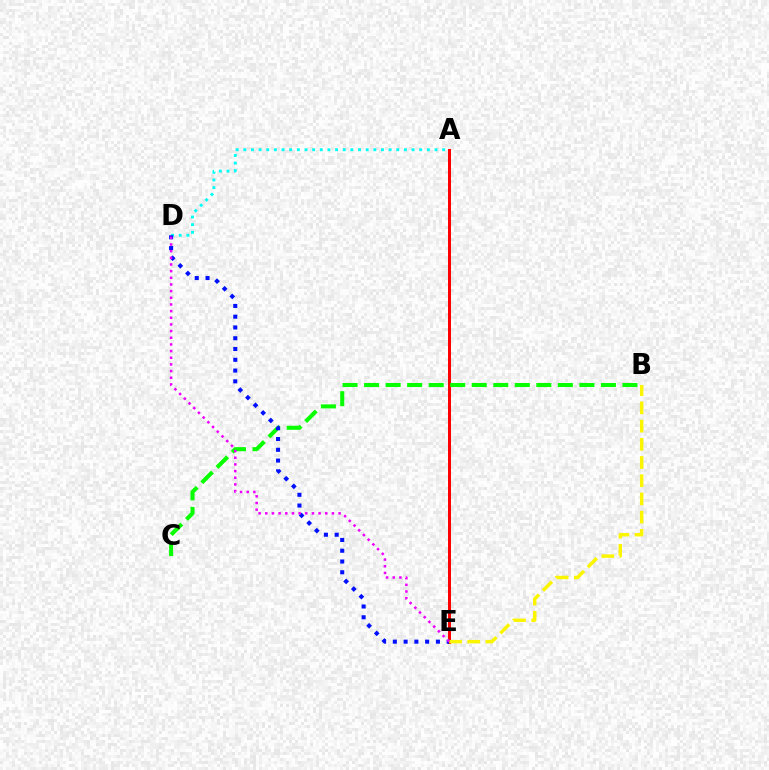{('A', 'D'): [{'color': '#00fff6', 'line_style': 'dotted', 'thickness': 2.08}], ('A', 'E'): [{'color': '#ff0000', 'line_style': 'solid', 'thickness': 2.16}], ('B', 'C'): [{'color': '#08ff00', 'line_style': 'dashed', 'thickness': 2.92}], ('D', 'E'): [{'color': '#0010ff', 'line_style': 'dotted', 'thickness': 2.93}, {'color': '#ee00ff', 'line_style': 'dotted', 'thickness': 1.81}], ('B', 'E'): [{'color': '#fcf500', 'line_style': 'dashed', 'thickness': 2.47}]}